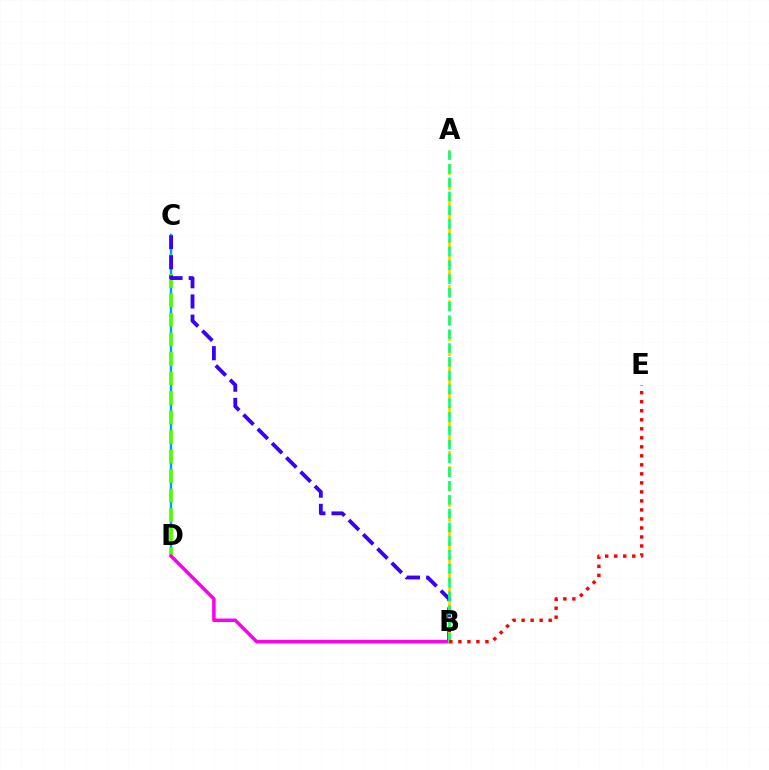{('C', 'D'): [{'color': '#009eff', 'line_style': 'solid', 'thickness': 1.77}, {'color': '#4fff00', 'line_style': 'dashed', 'thickness': 2.65}], ('B', 'C'): [{'color': '#3700ff', 'line_style': 'dashed', 'thickness': 2.74}], ('B', 'D'): [{'color': '#ff00ed', 'line_style': 'solid', 'thickness': 2.53}], ('A', 'B'): [{'color': '#ffd500', 'line_style': 'dashed', 'thickness': 2.05}, {'color': '#00ff86', 'line_style': 'dashed', 'thickness': 1.87}], ('B', 'E'): [{'color': '#ff0000', 'line_style': 'dotted', 'thickness': 2.45}]}